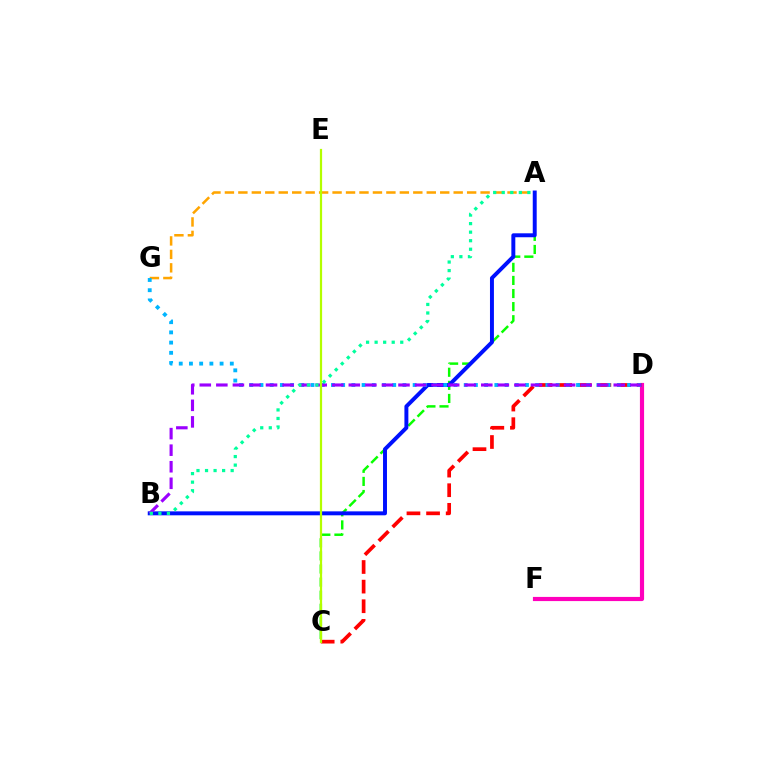{('A', 'G'): [{'color': '#ffa500', 'line_style': 'dashed', 'thickness': 1.83}], ('A', 'C'): [{'color': '#08ff00', 'line_style': 'dashed', 'thickness': 1.78}], ('A', 'B'): [{'color': '#0010ff', 'line_style': 'solid', 'thickness': 2.84}, {'color': '#00ff9d', 'line_style': 'dotted', 'thickness': 2.32}], ('D', 'F'): [{'color': '#ff00bd', 'line_style': 'solid', 'thickness': 3.0}], ('C', 'D'): [{'color': '#ff0000', 'line_style': 'dashed', 'thickness': 2.66}], ('D', 'G'): [{'color': '#00b5ff', 'line_style': 'dotted', 'thickness': 2.77}], ('B', 'D'): [{'color': '#9b00ff', 'line_style': 'dashed', 'thickness': 2.25}], ('C', 'E'): [{'color': '#b3ff00', 'line_style': 'solid', 'thickness': 1.6}]}